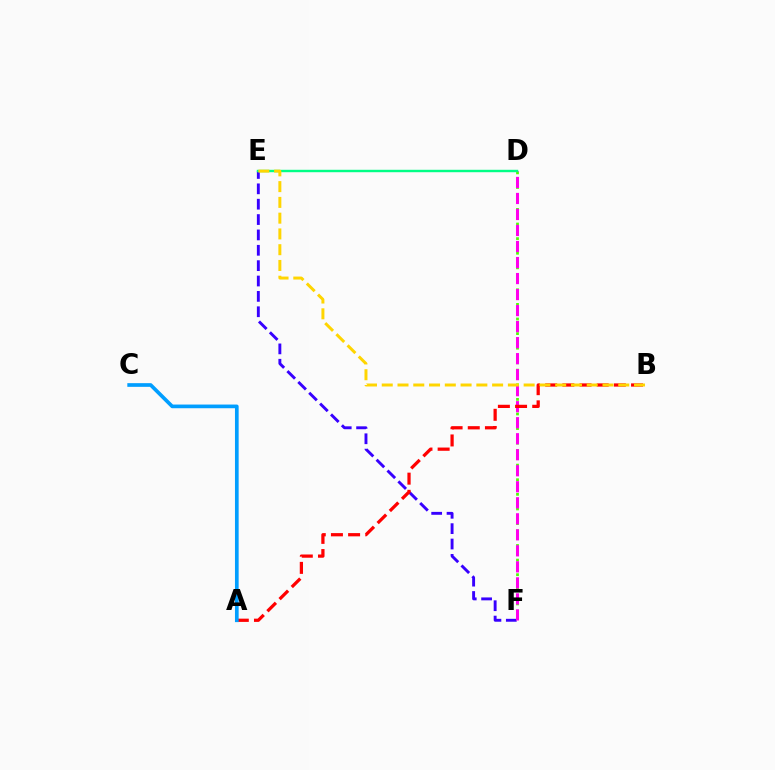{('E', 'F'): [{'color': '#3700ff', 'line_style': 'dashed', 'thickness': 2.09}], ('D', 'F'): [{'color': '#4fff00', 'line_style': 'dotted', 'thickness': 1.98}, {'color': '#ff00ed', 'line_style': 'dashed', 'thickness': 2.18}], ('A', 'B'): [{'color': '#ff0000', 'line_style': 'dashed', 'thickness': 2.33}], ('A', 'C'): [{'color': '#009eff', 'line_style': 'solid', 'thickness': 2.65}], ('D', 'E'): [{'color': '#00ff86', 'line_style': 'solid', 'thickness': 1.74}], ('B', 'E'): [{'color': '#ffd500', 'line_style': 'dashed', 'thickness': 2.14}]}